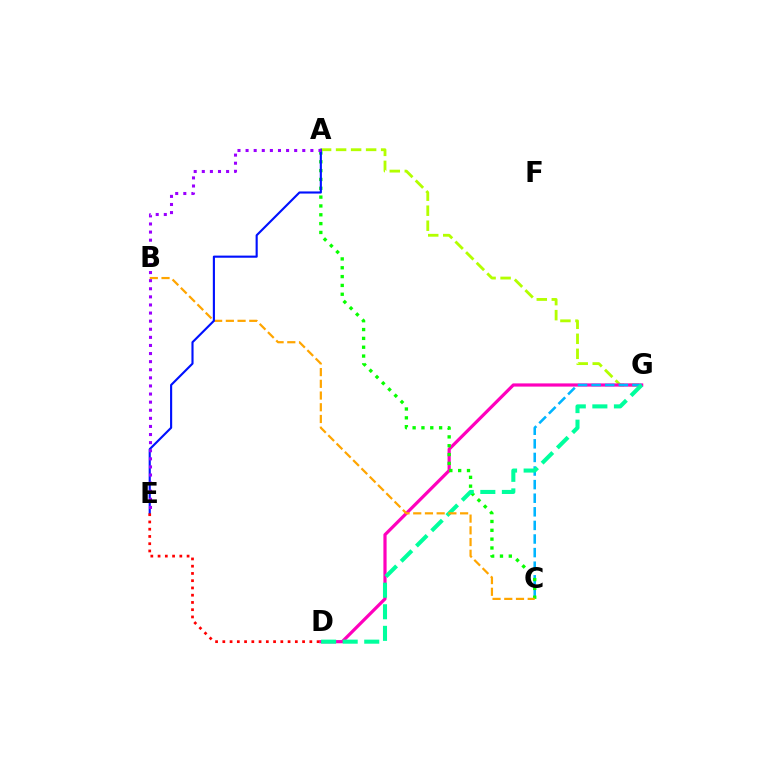{('A', 'G'): [{'color': '#b3ff00', 'line_style': 'dashed', 'thickness': 2.04}], ('D', 'G'): [{'color': '#ff00bd', 'line_style': 'solid', 'thickness': 2.31}, {'color': '#00ff9d', 'line_style': 'dashed', 'thickness': 2.93}], ('C', 'G'): [{'color': '#00b5ff', 'line_style': 'dashed', 'thickness': 1.85}], ('A', 'C'): [{'color': '#08ff00', 'line_style': 'dotted', 'thickness': 2.4}], ('B', 'C'): [{'color': '#ffa500', 'line_style': 'dashed', 'thickness': 1.59}], ('A', 'E'): [{'color': '#0010ff', 'line_style': 'solid', 'thickness': 1.53}, {'color': '#9b00ff', 'line_style': 'dotted', 'thickness': 2.2}], ('D', 'E'): [{'color': '#ff0000', 'line_style': 'dotted', 'thickness': 1.97}]}